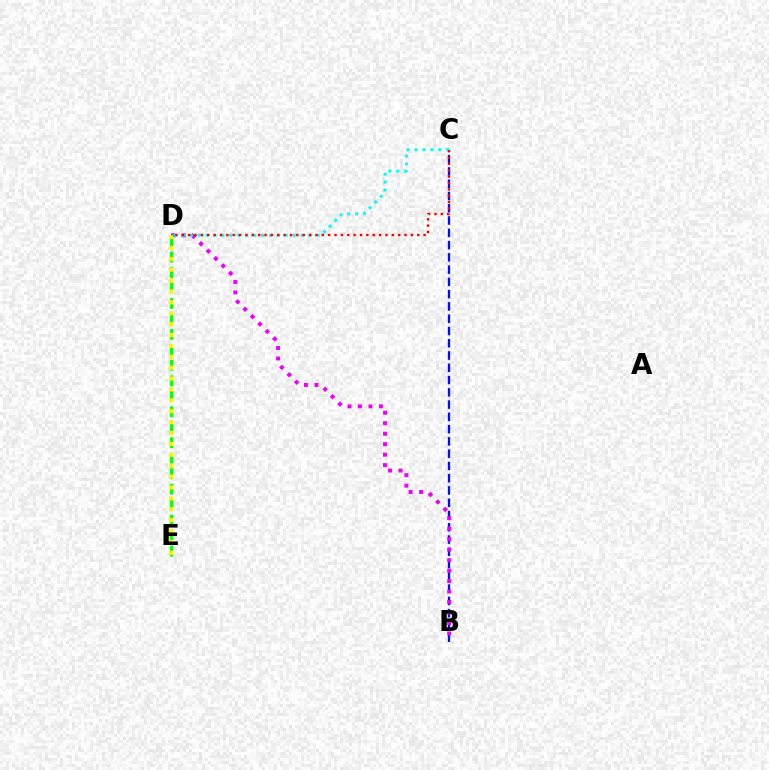{('B', 'C'): [{'color': '#0010ff', 'line_style': 'dashed', 'thickness': 1.67}], ('D', 'E'): [{'color': '#08ff00', 'line_style': 'dashed', 'thickness': 2.1}, {'color': '#fcf500', 'line_style': 'dotted', 'thickness': 2.96}], ('B', 'D'): [{'color': '#ee00ff', 'line_style': 'dotted', 'thickness': 2.85}], ('C', 'D'): [{'color': '#00fff6', 'line_style': 'dotted', 'thickness': 2.15}, {'color': '#ff0000', 'line_style': 'dotted', 'thickness': 1.73}]}